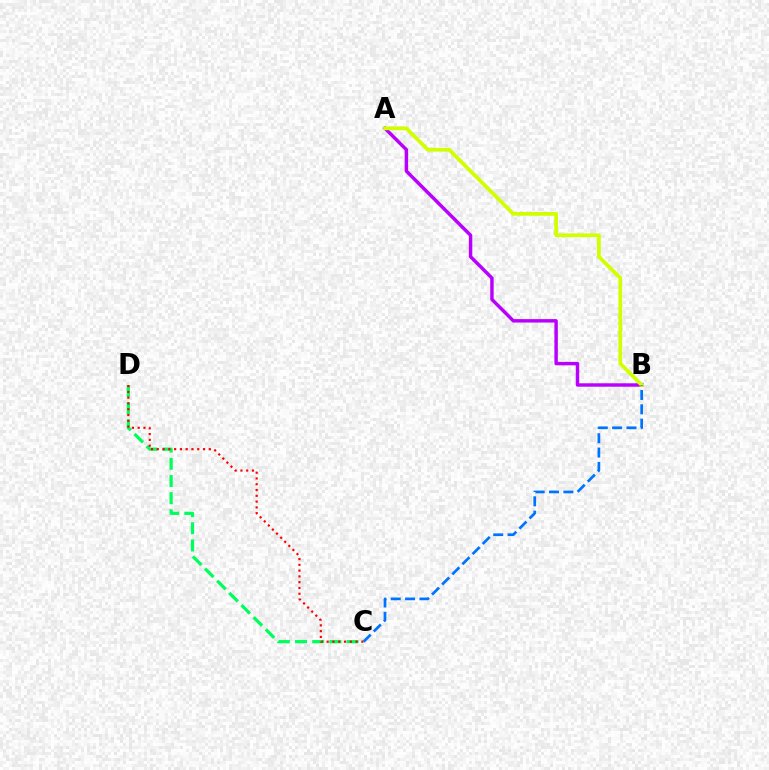{('C', 'D'): [{'color': '#00ff5c', 'line_style': 'dashed', 'thickness': 2.33}, {'color': '#ff0000', 'line_style': 'dotted', 'thickness': 1.57}], ('A', 'B'): [{'color': '#b900ff', 'line_style': 'solid', 'thickness': 2.48}, {'color': '#d1ff00', 'line_style': 'solid', 'thickness': 2.69}], ('B', 'C'): [{'color': '#0074ff', 'line_style': 'dashed', 'thickness': 1.95}]}